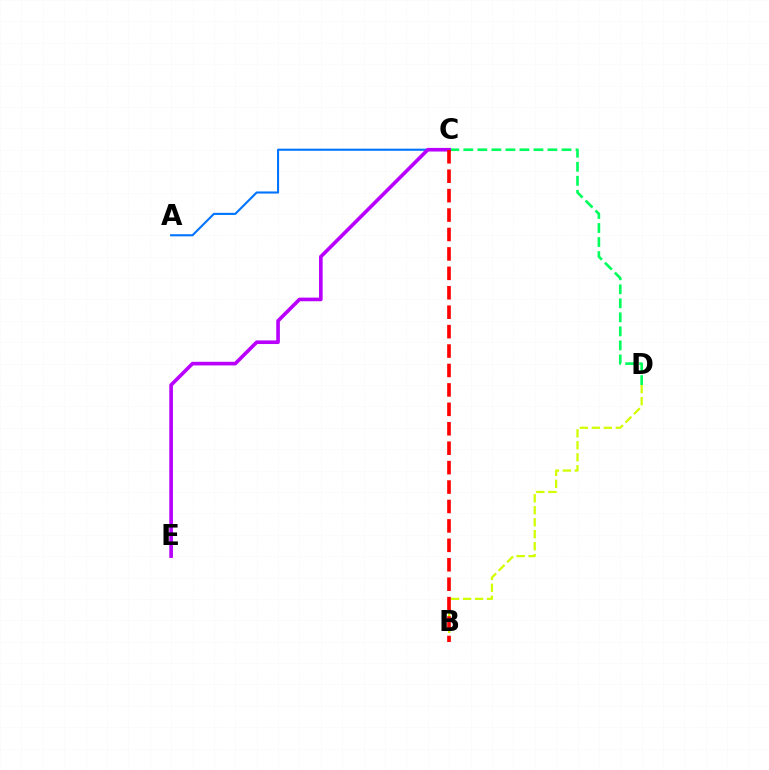{('A', 'C'): [{'color': '#0074ff', 'line_style': 'solid', 'thickness': 1.51}], ('C', 'D'): [{'color': '#00ff5c', 'line_style': 'dashed', 'thickness': 1.91}], ('B', 'D'): [{'color': '#d1ff00', 'line_style': 'dashed', 'thickness': 1.63}], ('C', 'E'): [{'color': '#b900ff', 'line_style': 'solid', 'thickness': 2.61}], ('B', 'C'): [{'color': '#ff0000', 'line_style': 'dashed', 'thickness': 2.64}]}